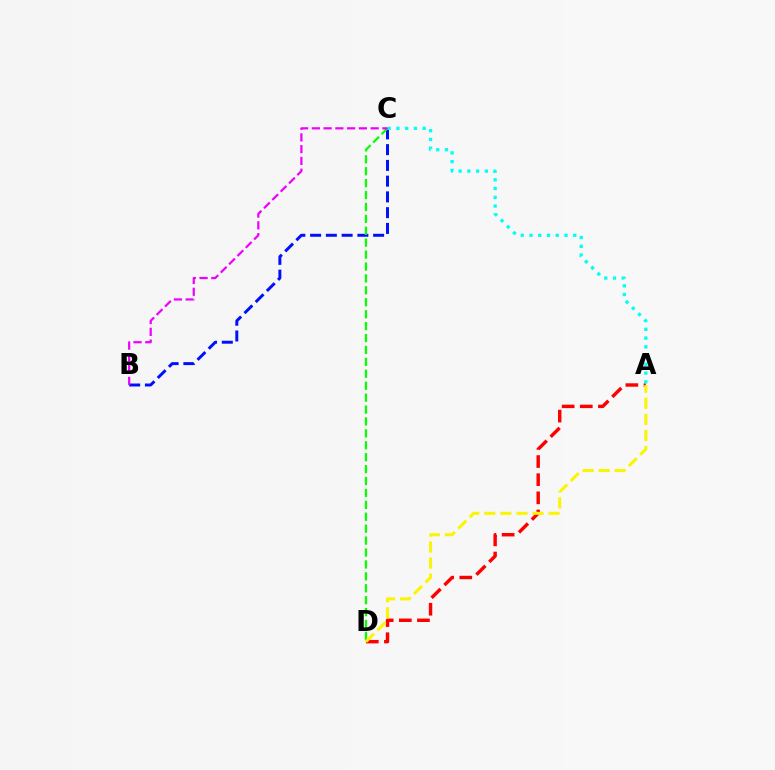{('B', 'C'): [{'color': '#0010ff', 'line_style': 'dashed', 'thickness': 2.14}, {'color': '#ee00ff', 'line_style': 'dashed', 'thickness': 1.6}], ('C', 'D'): [{'color': '#08ff00', 'line_style': 'dashed', 'thickness': 1.62}], ('A', 'D'): [{'color': '#ff0000', 'line_style': 'dashed', 'thickness': 2.46}, {'color': '#fcf500', 'line_style': 'dashed', 'thickness': 2.18}], ('A', 'C'): [{'color': '#00fff6', 'line_style': 'dotted', 'thickness': 2.38}]}